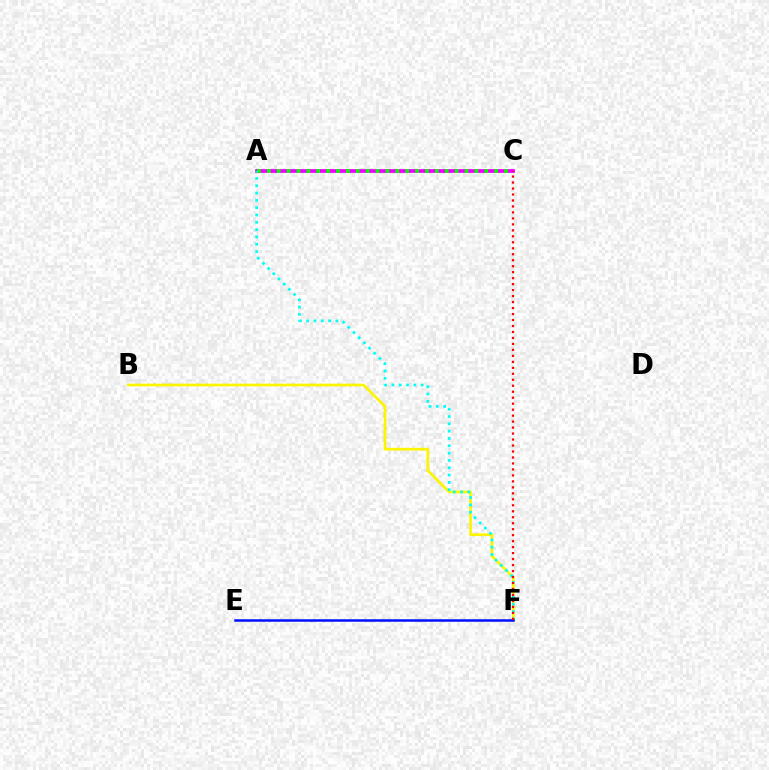{('A', 'C'): [{'color': '#ee00ff', 'line_style': 'solid', 'thickness': 2.71}, {'color': '#08ff00', 'line_style': 'dotted', 'thickness': 2.69}], ('B', 'F'): [{'color': '#fcf500', 'line_style': 'solid', 'thickness': 1.94}], ('A', 'F'): [{'color': '#00fff6', 'line_style': 'dotted', 'thickness': 1.99}], ('E', 'F'): [{'color': '#0010ff', 'line_style': 'solid', 'thickness': 1.81}], ('C', 'F'): [{'color': '#ff0000', 'line_style': 'dotted', 'thickness': 1.62}]}